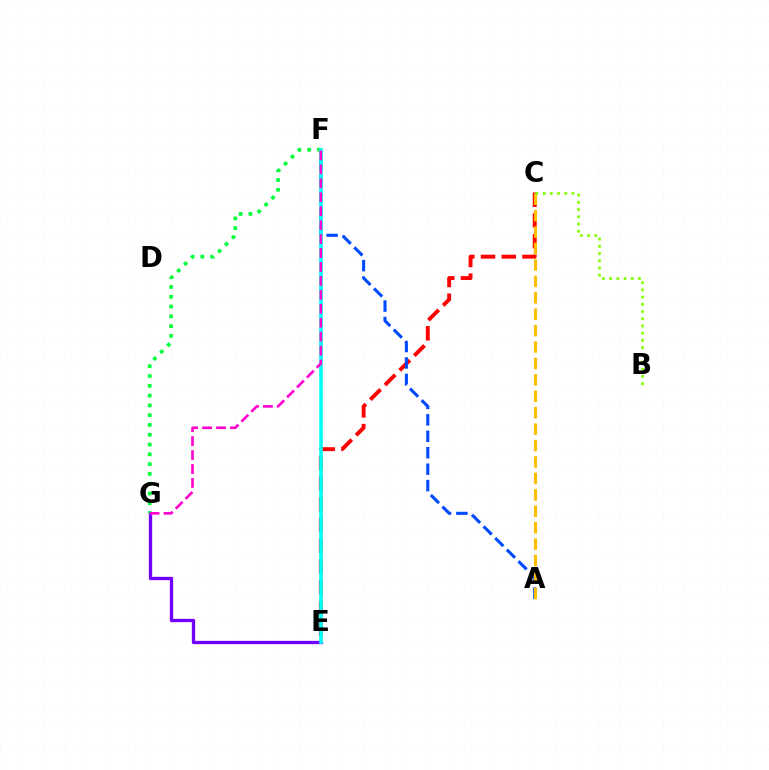{('C', 'E'): [{'color': '#ff0000', 'line_style': 'dashed', 'thickness': 2.82}], ('A', 'F'): [{'color': '#004bff', 'line_style': 'dashed', 'thickness': 2.23}], ('E', 'G'): [{'color': '#7200ff', 'line_style': 'solid', 'thickness': 2.39}], ('A', 'C'): [{'color': '#ffbd00', 'line_style': 'dashed', 'thickness': 2.23}], ('F', 'G'): [{'color': '#00ff39', 'line_style': 'dotted', 'thickness': 2.66}, {'color': '#ff00cf', 'line_style': 'dashed', 'thickness': 1.89}], ('B', 'C'): [{'color': '#84ff00', 'line_style': 'dotted', 'thickness': 1.96}], ('E', 'F'): [{'color': '#00fff6', 'line_style': 'solid', 'thickness': 2.6}]}